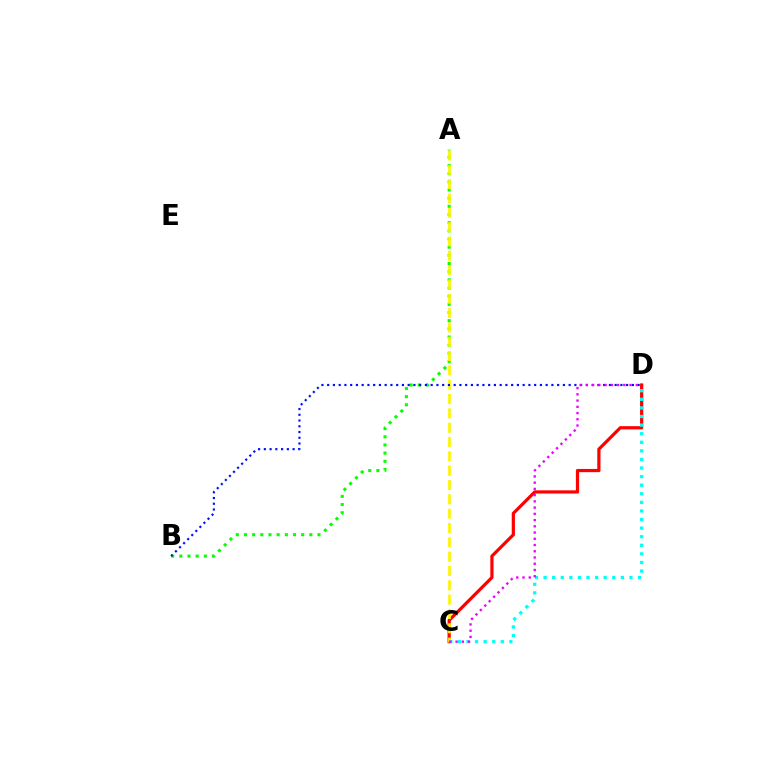{('C', 'D'): [{'color': '#ff0000', 'line_style': 'solid', 'thickness': 2.31}, {'color': '#00fff6', 'line_style': 'dotted', 'thickness': 2.33}, {'color': '#ee00ff', 'line_style': 'dotted', 'thickness': 1.69}], ('A', 'B'): [{'color': '#08ff00', 'line_style': 'dotted', 'thickness': 2.22}], ('A', 'C'): [{'color': '#fcf500', 'line_style': 'dashed', 'thickness': 1.95}], ('B', 'D'): [{'color': '#0010ff', 'line_style': 'dotted', 'thickness': 1.56}]}